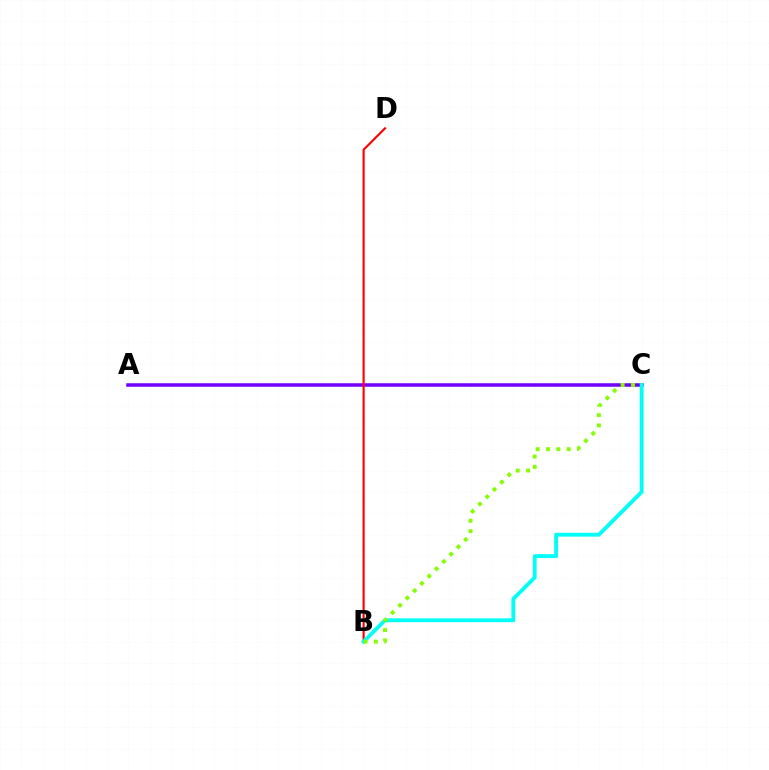{('A', 'C'): [{'color': '#7200ff', 'line_style': 'solid', 'thickness': 2.53}], ('B', 'D'): [{'color': '#ff0000', 'line_style': 'solid', 'thickness': 1.53}], ('B', 'C'): [{'color': '#00fff6', 'line_style': 'solid', 'thickness': 2.77}, {'color': '#84ff00', 'line_style': 'dotted', 'thickness': 2.81}]}